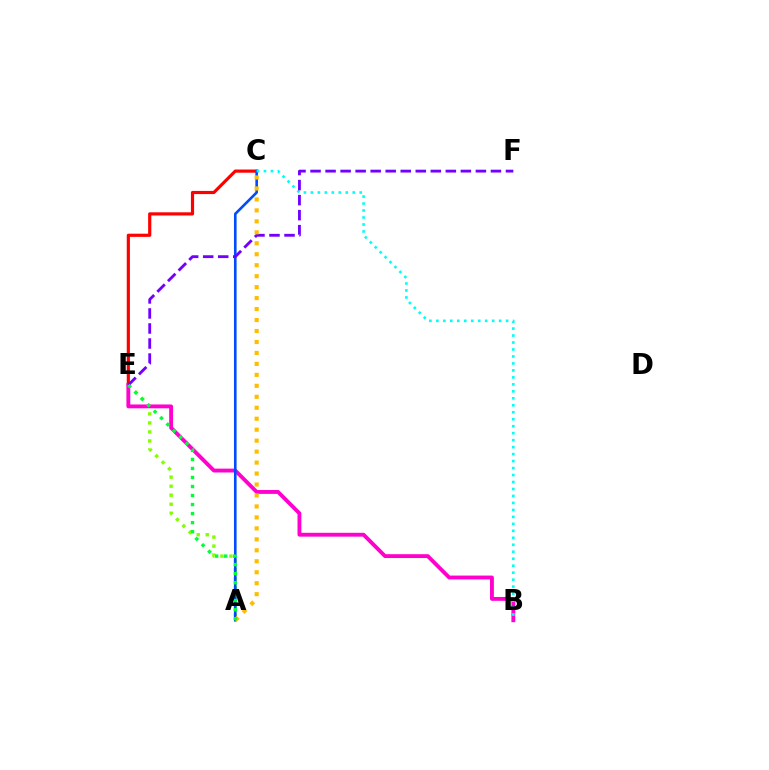{('C', 'E'): [{'color': '#ff0000', 'line_style': 'solid', 'thickness': 2.29}], ('A', 'E'): [{'color': '#84ff00', 'line_style': 'dotted', 'thickness': 2.45}, {'color': '#00ff39', 'line_style': 'dotted', 'thickness': 2.45}], ('B', 'E'): [{'color': '#ff00cf', 'line_style': 'solid', 'thickness': 2.78}], ('A', 'C'): [{'color': '#004bff', 'line_style': 'solid', 'thickness': 1.89}, {'color': '#ffbd00', 'line_style': 'dotted', 'thickness': 2.98}], ('B', 'C'): [{'color': '#00fff6', 'line_style': 'dotted', 'thickness': 1.9}], ('E', 'F'): [{'color': '#7200ff', 'line_style': 'dashed', 'thickness': 2.04}]}